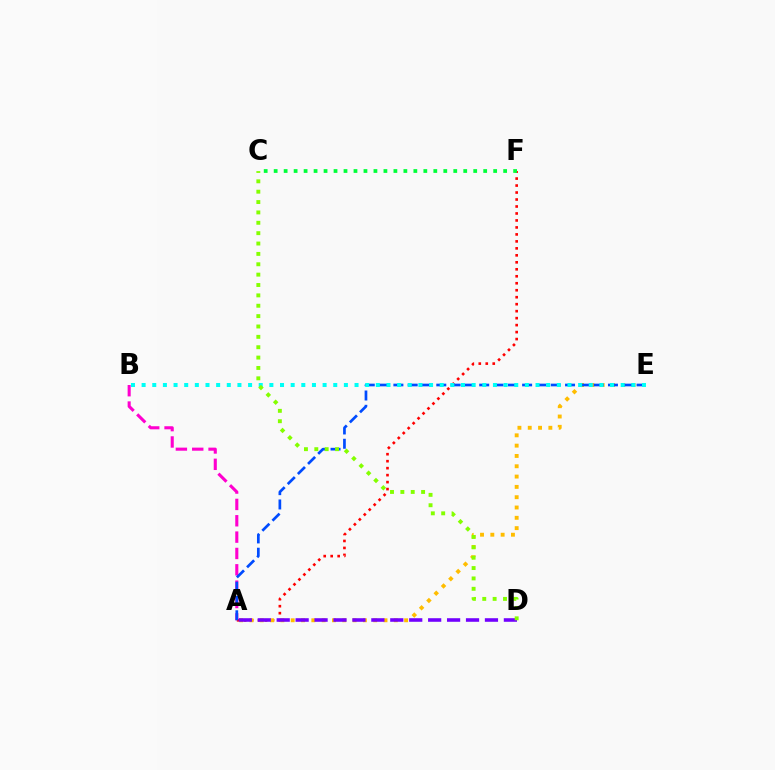{('A', 'F'): [{'color': '#ff0000', 'line_style': 'dotted', 'thickness': 1.9}], ('C', 'F'): [{'color': '#00ff39', 'line_style': 'dotted', 'thickness': 2.71}], ('A', 'B'): [{'color': '#ff00cf', 'line_style': 'dashed', 'thickness': 2.22}], ('A', 'E'): [{'color': '#ffbd00', 'line_style': 'dotted', 'thickness': 2.8}, {'color': '#004bff', 'line_style': 'dashed', 'thickness': 1.94}], ('A', 'D'): [{'color': '#7200ff', 'line_style': 'dashed', 'thickness': 2.57}], ('B', 'E'): [{'color': '#00fff6', 'line_style': 'dotted', 'thickness': 2.89}], ('C', 'D'): [{'color': '#84ff00', 'line_style': 'dotted', 'thickness': 2.82}]}